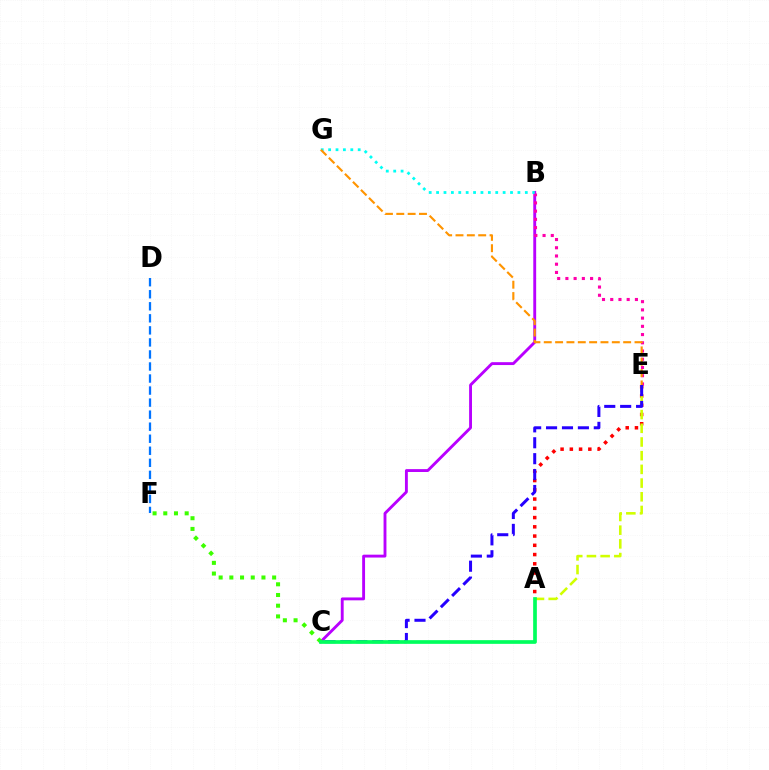{('A', 'E'): [{'color': '#ff0000', 'line_style': 'dotted', 'thickness': 2.51}, {'color': '#d1ff00', 'line_style': 'dashed', 'thickness': 1.86}], ('B', 'C'): [{'color': '#b900ff', 'line_style': 'solid', 'thickness': 2.07}], ('B', 'E'): [{'color': '#ff00ac', 'line_style': 'dotted', 'thickness': 2.24}], ('C', 'E'): [{'color': '#2500ff', 'line_style': 'dashed', 'thickness': 2.16}], ('D', 'F'): [{'color': '#0074ff', 'line_style': 'dashed', 'thickness': 1.64}], ('B', 'G'): [{'color': '#00fff6', 'line_style': 'dotted', 'thickness': 2.01}], ('C', 'F'): [{'color': '#3dff00', 'line_style': 'dotted', 'thickness': 2.91}], ('E', 'G'): [{'color': '#ff9400', 'line_style': 'dashed', 'thickness': 1.54}], ('A', 'C'): [{'color': '#00ff5c', 'line_style': 'solid', 'thickness': 2.66}]}